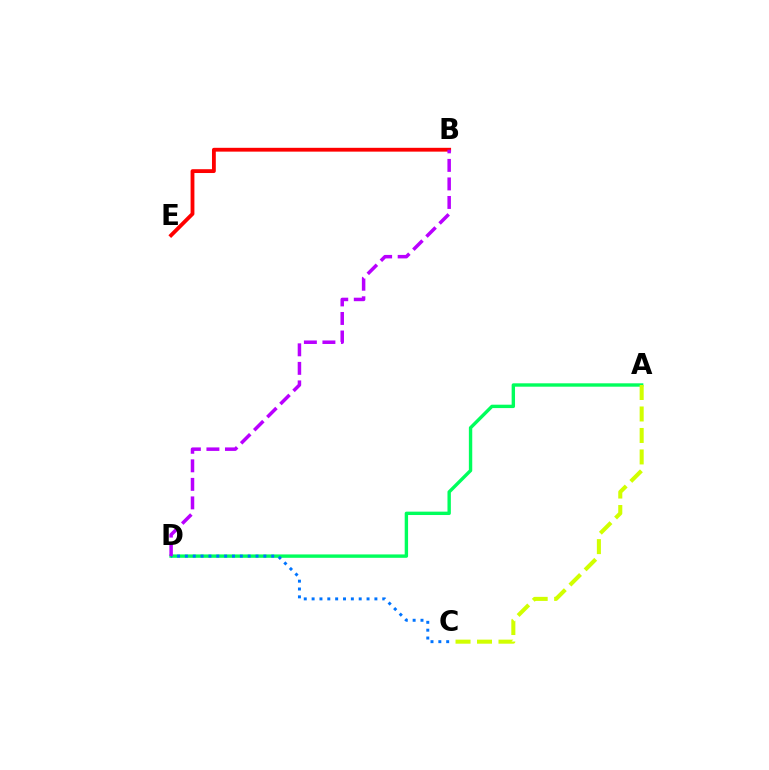{('A', 'D'): [{'color': '#00ff5c', 'line_style': 'solid', 'thickness': 2.44}], ('A', 'C'): [{'color': '#d1ff00', 'line_style': 'dashed', 'thickness': 2.92}], ('C', 'D'): [{'color': '#0074ff', 'line_style': 'dotted', 'thickness': 2.13}], ('B', 'E'): [{'color': '#ff0000', 'line_style': 'solid', 'thickness': 2.75}], ('B', 'D'): [{'color': '#b900ff', 'line_style': 'dashed', 'thickness': 2.52}]}